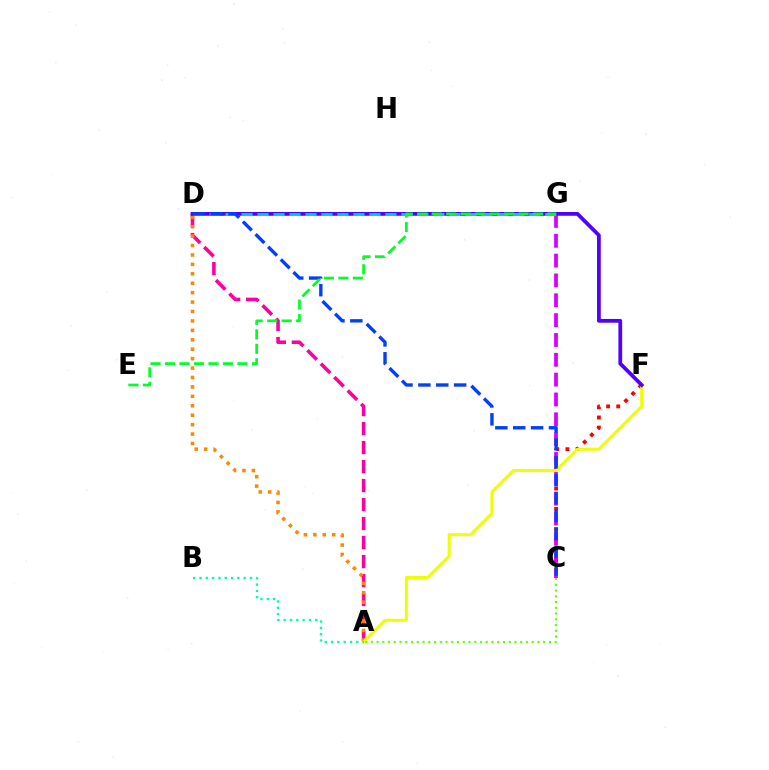{('A', 'D'): [{'color': '#ff00a0', 'line_style': 'dashed', 'thickness': 2.58}, {'color': '#ff8800', 'line_style': 'dotted', 'thickness': 2.56}], ('C', 'F'): [{'color': '#ff0000', 'line_style': 'dotted', 'thickness': 2.75}], ('C', 'G'): [{'color': '#d600ff', 'line_style': 'dashed', 'thickness': 2.7}], ('A', 'F'): [{'color': '#eeff00', 'line_style': 'solid', 'thickness': 2.17}], ('D', 'F'): [{'color': '#4f00ff', 'line_style': 'solid', 'thickness': 2.71}], ('A', 'C'): [{'color': '#66ff00', 'line_style': 'dotted', 'thickness': 1.56}], ('D', 'G'): [{'color': '#00c7ff', 'line_style': 'dashed', 'thickness': 2.17}], ('A', 'B'): [{'color': '#00ffaf', 'line_style': 'dotted', 'thickness': 1.71}], ('C', 'D'): [{'color': '#003fff', 'line_style': 'dashed', 'thickness': 2.43}], ('E', 'G'): [{'color': '#00ff27', 'line_style': 'dashed', 'thickness': 1.97}]}